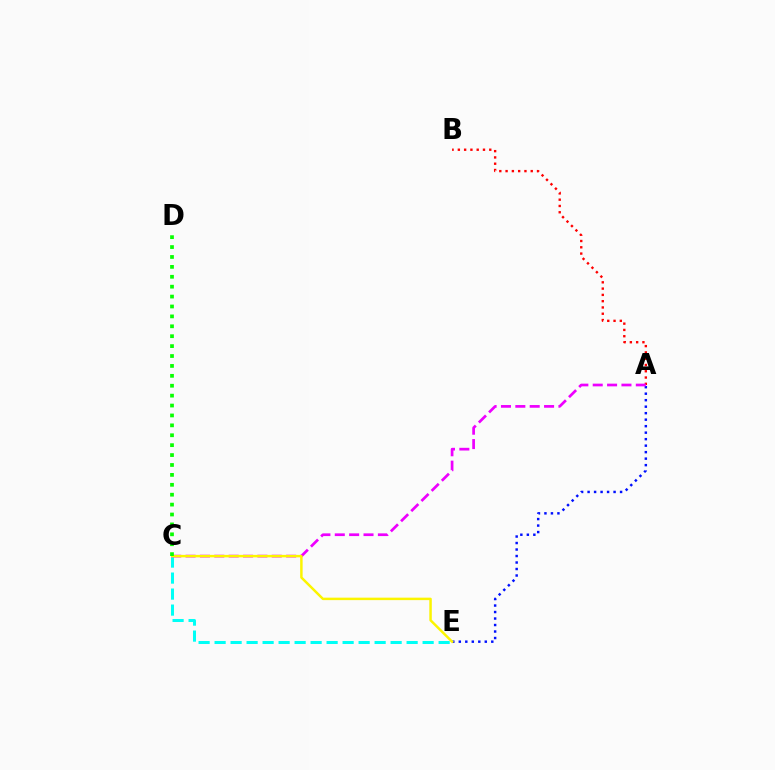{('C', 'E'): [{'color': '#00fff6', 'line_style': 'dashed', 'thickness': 2.17}, {'color': '#fcf500', 'line_style': 'solid', 'thickness': 1.78}], ('A', 'E'): [{'color': '#0010ff', 'line_style': 'dotted', 'thickness': 1.77}], ('A', 'B'): [{'color': '#ff0000', 'line_style': 'dotted', 'thickness': 1.71}], ('A', 'C'): [{'color': '#ee00ff', 'line_style': 'dashed', 'thickness': 1.95}], ('C', 'D'): [{'color': '#08ff00', 'line_style': 'dotted', 'thickness': 2.69}]}